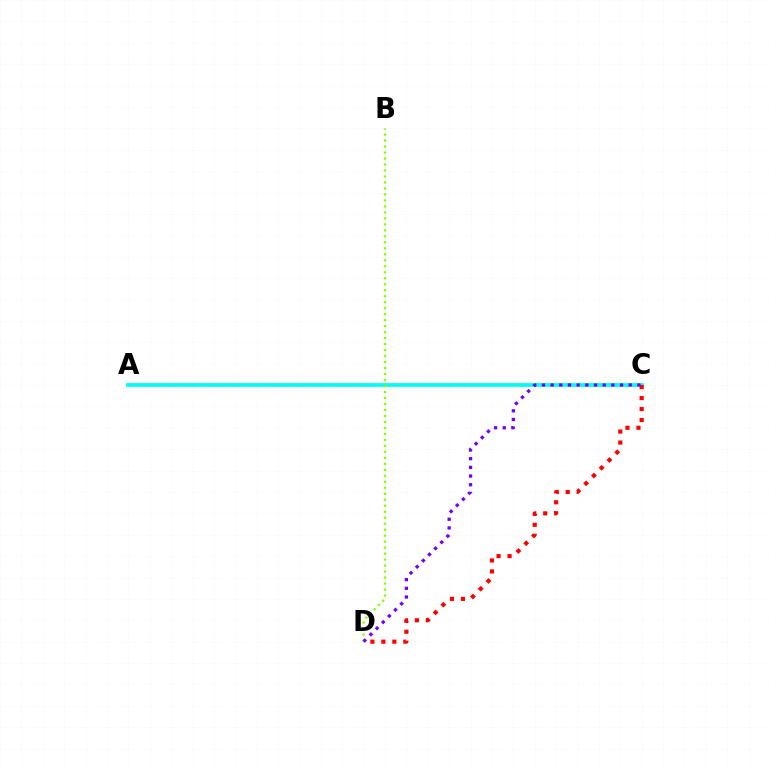{('A', 'C'): [{'color': '#00fff6', 'line_style': 'solid', 'thickness': 2.69}], ('C', 'D'): [{'color': '#ff0000', 'line_style': 'dotted', 'thickness': 2.98}, {'color': '#7200ff', 'line_style': 'dotted', 'thickness': 2.36}], ('B', 'D'): [{'color': '#84ff00', 'line_style': 'dotted', 'thickness': 1.63}]}